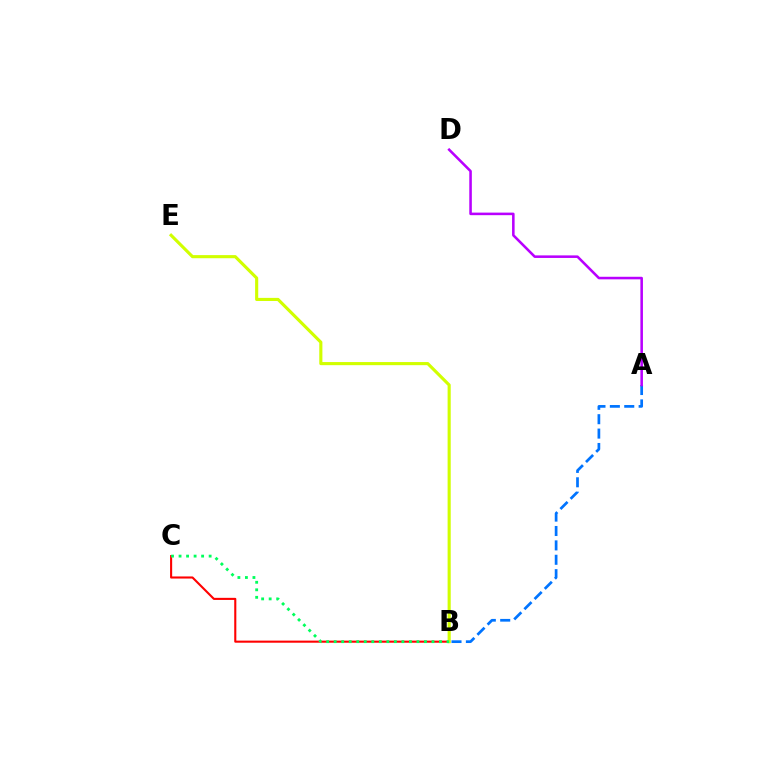{('A', 'B'): [{'color': '#0074ff', 'line_style': 'dashed', 'thickness': 1.95}], ('A', 'D'): [{'color': '#b900ff', 'line_style': 'solid', 'thickness': 1.84}], ('B', 'C'): [{'color': '#ff0000', 'line_style': 'solid', 'thickness': 1.51}, {'color': '#00ff5c', 'line_style': 'dotted', 'thickness': 2.04}], ('B', 'E'): [{'color': '#d1ff00', 'line_style': 'solid', 'thickness': 2.25}]}